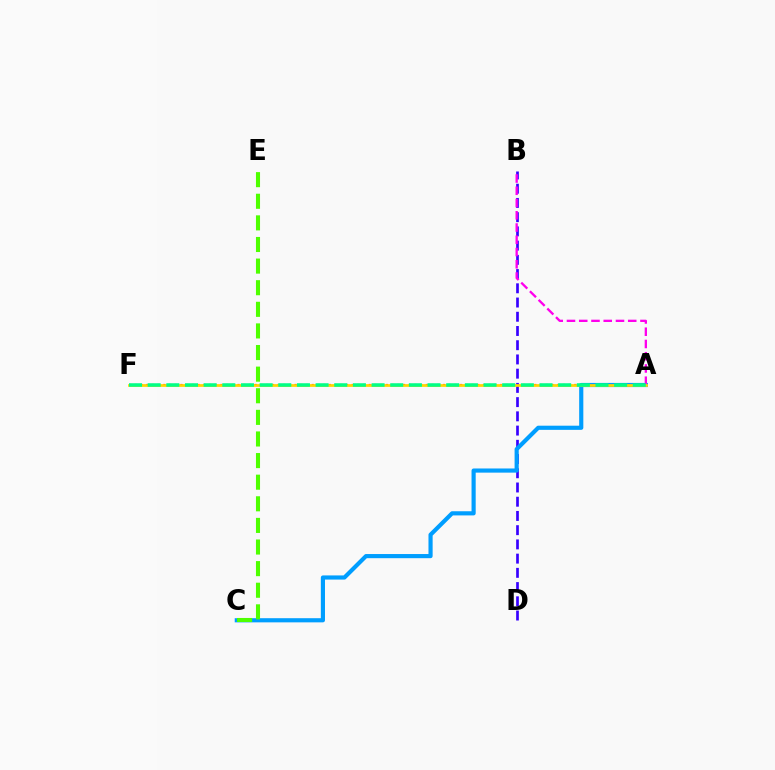{('A', 'F'): [{'color': '#ff0000', 'line_style': 'dotted', 'thickness': 1.55}, {'color': '#ffd500', 'line_style': 'solid', 'thickness': 1.97}, {'color': '#00ff86', 'line_style': 'dashed', 'thickness': 2.53}], ('B', 'D'): [{'color': '#3700ff', 'line_style': 'dashed', 'thickness': 1.93}], ('A', 'C'): [{'color': '#009eff', 'line_style': 'solid', 'thickness': 2.99}], ('C', 'E'): [{'color': '#4fff00', 'line_style': 'dashed', 'thickness': 2.94}], ('A', 'B'): [{'color': '#ff00ed', 'line_style': 'dashed', 'thickness': 1.66}]}